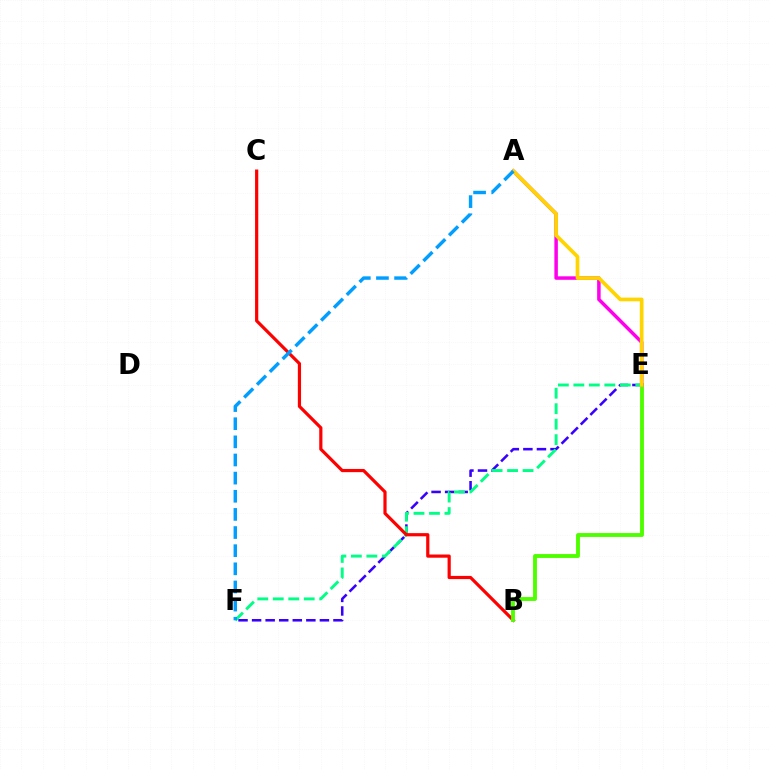{('E', 'F'): [{'color': '#3700ff', 'line_style': 'dashed', 'thickness': 1.84}, {'color': '#00ff86', 'line_style': 'dashed', 'thickness': 2.1}], ('B', 'C'): [{'color': '#ff0000', 'line_style': 'solid', 'thickness': 2.3}], ('B', 'E'): [{'color': '#4fff00', 'line_style': 'solid', 'thickness': 2.81}], ('A', 'E'): [{'color': '#ff00ed', 'line_style': 'solid', 'thickness': 2.52}, {'color': '#ffd500', 'line_style': 'solid', 'thickness': 2.65}], ('A', 'F'): [{'color': '#009eff', 'line_style': 'dashed', 'thickness': 2.46}]}